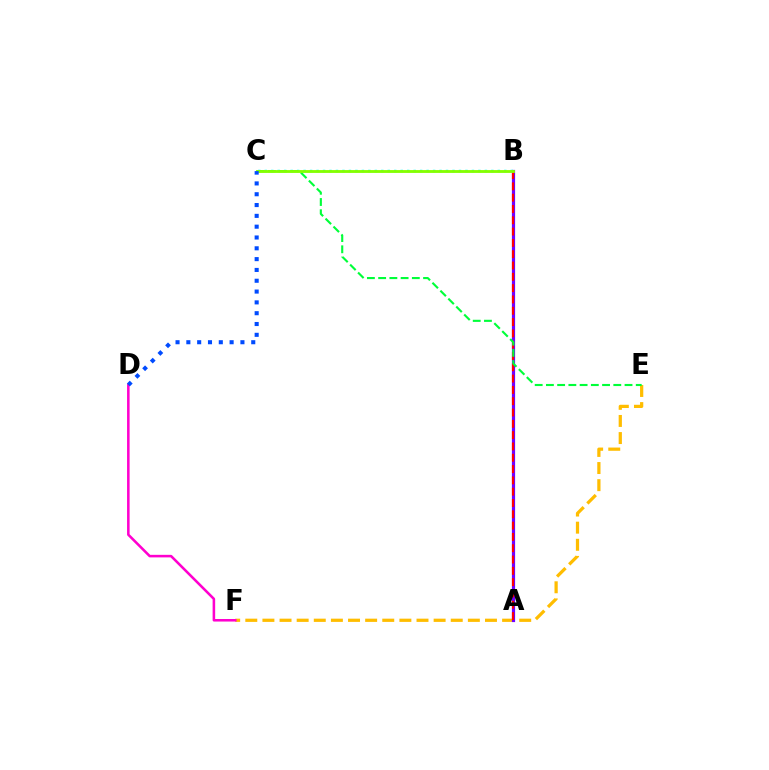{('E', 'F'): [{'color': '#ffbd00', 'line_style': 'dashed', 'thickness': 2.33}], ('A', 'B'): [{'color': '#7200ff', 'line_style': 'solid', 'thickness': 2.3}, {'color': '#ff0000', 'line_style': 'dashed', 'thickness': 1.54}], ('B', 'C'): [{'color': '#00fff6', 'line_style': 'dotted', 'thickness': 1.76}, {'color': '#84ff00', 'line_style': 'solid', 'thickness': 2.04}], ('D', 'F'): [{'color': '#ff00cf', 'line_style': 'solid', 'thickness': 1.84}], ('C', 'E'): [{'color': '#00ff39', 'line_style': 'dashed', 'thickness': 1.53}], ('C', 'D'): [{'color': '#004bff', 'line_style': 'dotted', 'thickness': 2.94}]}